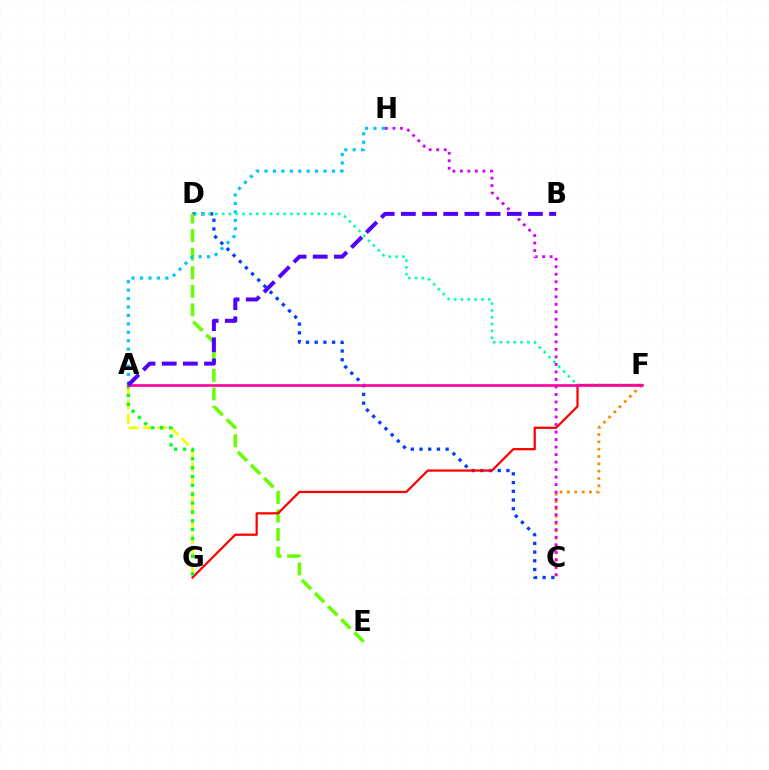{('C', 'D'): [{'color': '#003fff', 'line_style': 'dotted', 'thickness': 2.37}], ('C', 'F'): [{'color': '#ff8800', 'line_style': 'dotted', 'thickness': 1.99}], ('C', 'H'): [{'color': '#d600ff', 'line_style': 'dotted', 'thickness': 2.04}], ('A', 'G'): [{'color': '#eeff00', 'line_style': 'dashed', 'thickness': 1.95}, {'color': '#00ff27', 'line_style': 'dotted', 'thickness': 2.4}], ('D', 'E'): [{'color': '#66ff00', 'line_style': 'dashed', 'thickness': 2.52}], ('F', 'G'): [{'color': '#ff0000', 'line_style': 'solid', 'thickness': 1.61}], ('A', 'H'): [{'color': '#00c7ff', 'line_style': 'dotted', 'thickness': 2.29}], ('D', 'F'): [{'color': '#00ffaf', 'line_style': 'dotted', 'thickness': 1.85}], ('A', 'F'): [{'color': '#ff00a0', 'line_style': 'solid', 'thickness': 1.9}], ('A', 'B'): [{'color': '#4f00ff', 'line_style': 'dashed', 'thickness': 2.88}]}